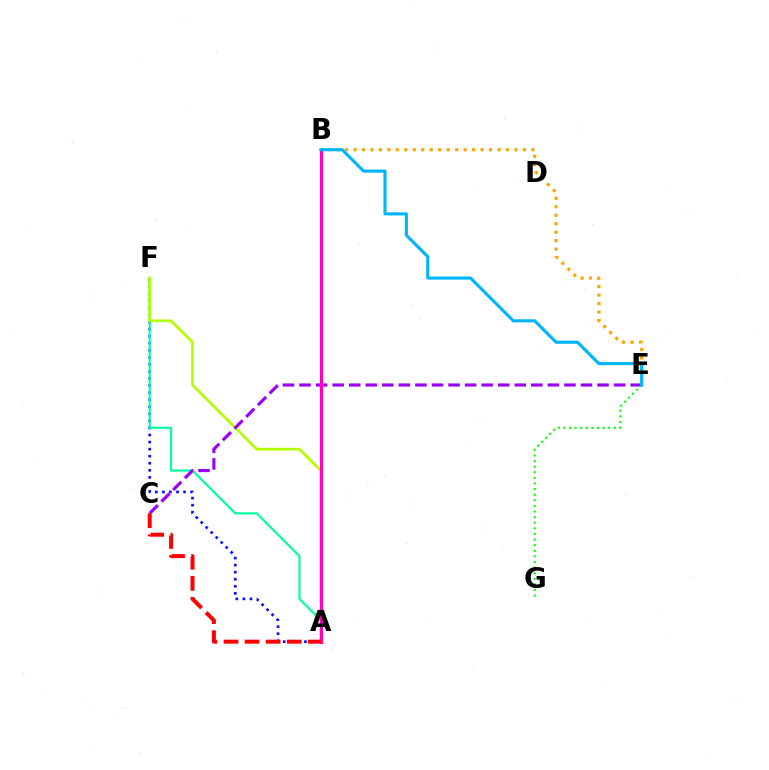{('A', 'F'): [{'color': '#0010ff', 'line_style': 'dotted', 'thickness': 1.92}, {'color': '#00ff9d', 'line_style': 'solid', 'thickness': 1.52}, {'color': '#b3ff00', 'line_style': 'solid', 'thickness': 1.98}], ('B', 'E'): [{'color': '#ffa500', 'line_style': 'dotted', 'thickness': 2.3}, {'color': '#00b5ff', 'line_style': 'solid', 'thickness': 2.24}], ('C', 'E'): [{'color': '#9b00ff', 'line_style': 'dashed', 'thickness': 2.25}], ('A', 'B'): [{'color': '#ff00bd', 'line_style': 'solid', 'thickness': 2.23}], ('A', 'C'): [{'color': '#ff0000', 'line_style': 'dashed', 'thickness': 2.86}], ('E', 'G'): [{'color': '#08ff00', 'line_style': 'dotted', 'thickness': 1.52}]}